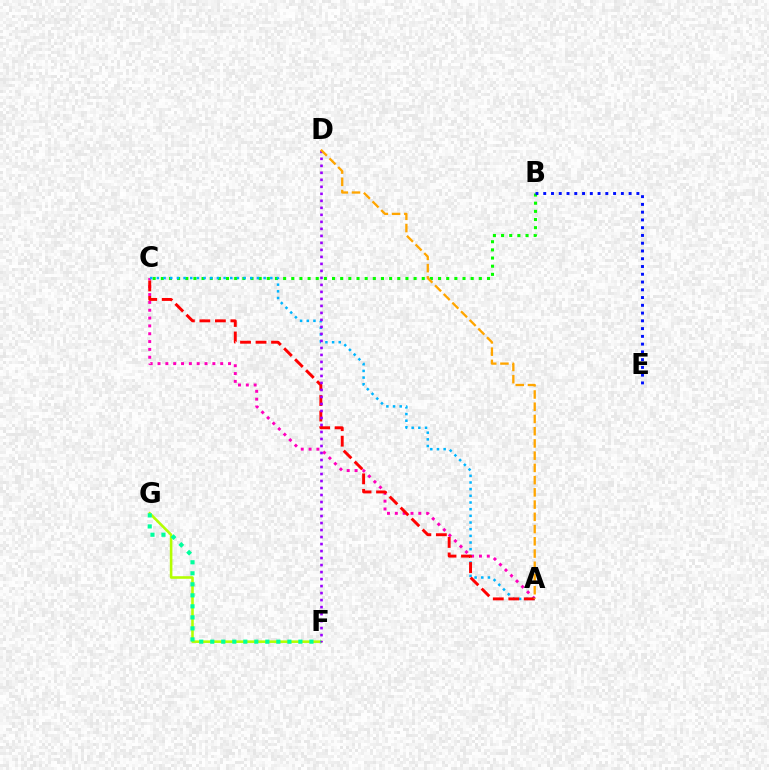{('A', 'C'): [{'color': '#ff00bd', 'line_style': 'dotted', 'thickness': 2.13}, {'color': '#00b5ff', 'line_style': 'dotted', 'thickness': 1.81}, {'color': '#ff0000', 'line_style': 'dashed', 'thickness': 2.11}], ('B', 'C'): [{'color': '#08ff00', 'line_style': 'dotted', 'thickness': 2.22}], ('F', 'G'): [{'color': '#b3ff00', 'line_style': 'solid', 'thickness': 1.86}, {'color': '#00ff9d', 'line_style': 'dotted', 'thickness': 2.99}], ('D', 'F'): [{'color': '#9b00ff', 'line_style': 'dotted', 'thickness': 1.9}], ('B', 'E'): [{'color': '#0010ff', 'line_style': 'dotted', 'thickness': 2.11}], ('A', 'D'): [{'color': '#ffa500', 'line_style': 'dashed', 'thickness': 1.66}]}